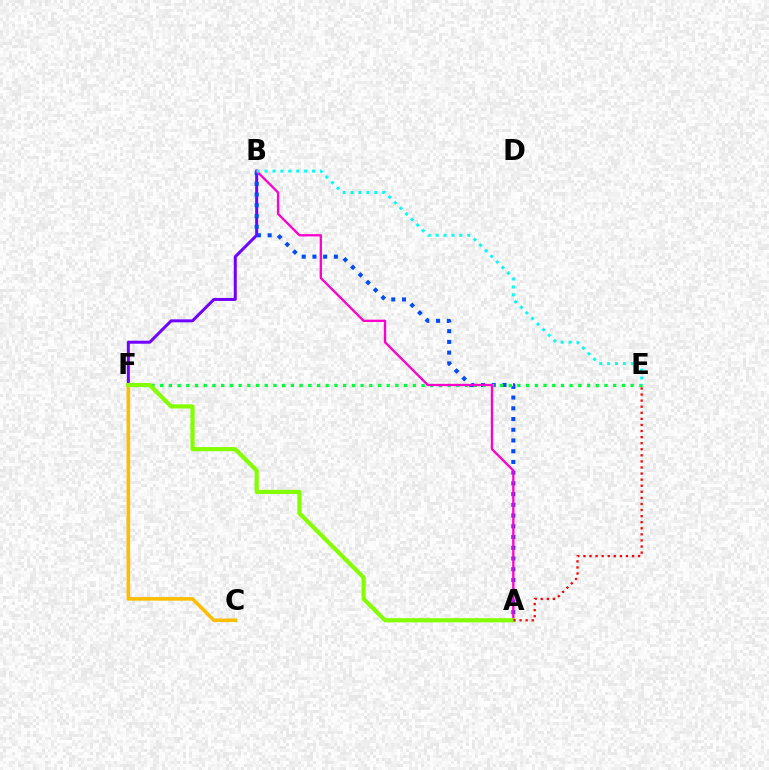{('C', 'F'): [{'color': '#ffbd00', 'line_style': 'solid', 'thickness': 2.57}], ('B', 'F'): [{'color': '#7200ff', 'line_style': 'solid', 'thickness': 2.16}], ('A', 'B'): [{'color': '#004bff', 'line_style': 'dotted', 'thickness': 2.92}, {'color': '#ff00cf', 'line_style': 'solid', 'thickness': 1.66}], ('E', 'F'): [{'color': '#00ff39', 'line_style': 'dotted', 'thickness': 2.37}], ('A', 'F'): [{'color': '#84ff00', 'line_style': 'solid', 'thickness': 3.0}], ('B', 'E'): [{'color': '#00fff6', 'line_style': 'dotted', 'thickness': 2.15}], ('A', 'E'): [{'color': '#ff0000', 'line_style': 'dotted', 'thickness': 1.65}]}